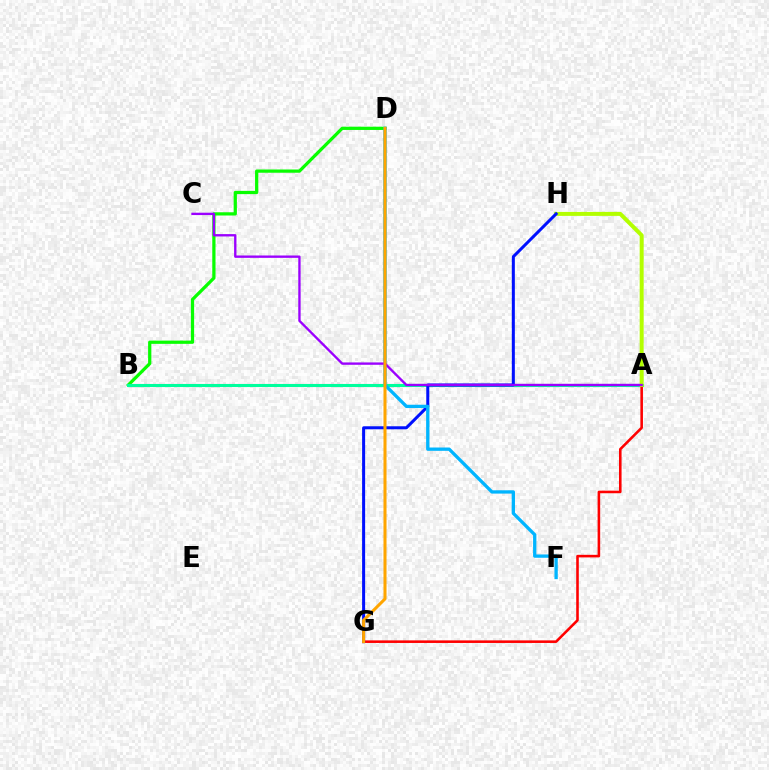{('B', 'D'): [{'color': '#08ff00', 'line_style': 'solid', 'thickness': 2.33}], ('A', 'B'): [{'color': '#ff00bd', 'line_style': 'solid', 'thickness': 2.2}, {'color': '#00ff9d', 'line_style': 'solid', 'thickness': 2.2}], ('A', 'G'): [{'color': '#ff0000', 'line_style': 'solid', 'thickness': 1.86}], ('A', 'H'): [{'color': '#b3ff00', 'line_style': 'solid', 'thickness': 2.87}], ('G', 'H'): [{'color': '#0010ff', 'line_style': 'solid', 'thickness': 2.17}], ('D', 'F'): [{'color': '#00b5ff', 'line_style': 'solid', 'thickness': 2.38}], ('A', 'C'): [{'color': '#9b00ff', 'line_style': 'solid', 'thickness': 1.69}], ('D', 'G'): [{'color': '#ffa500', 'line_style': 'solid', 'thickness': 2.19}]}